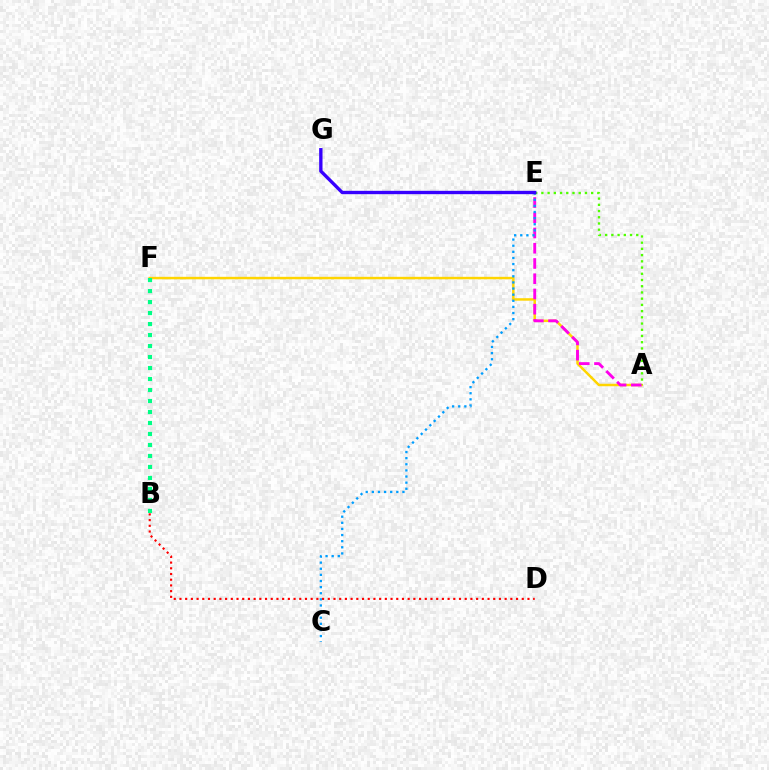{('A', 'F'): [{'color': '#ffd500', 'line_style': 'solid', 'thickness': 1.78}], ('A', 'E'): [{'color': '#ff00ed', 'line_style': 'dashed', 'thickness': 2.07}, {'color': '#4fff00', 'line_style': 'dotted', 'thickness': 1.69}], ('C', 'E'): [{'color': '#009eff', 'line_style': 'dotted', 'thickness': 1.66}], ('B', 'D'): [{'color': '#ff0000', 'line_style': 'dotted', 'thickness': 1.55}], ('B', 'F'): [{'color': '#00ff86', 'line_style': 'dotted', 'thickness': 2.99}], ('E', 'G'): [{'color': '#3700ff', 'line_style': 'solid', 'thickness': 2.41}]}